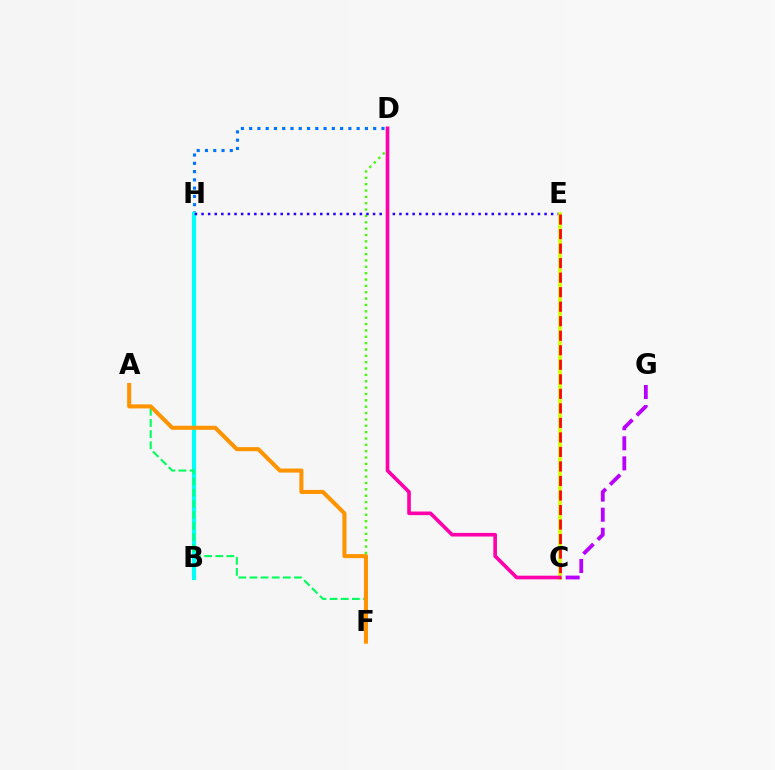{('D', 'H'): [{'color': '#0074ff', 'line_style': 'dotted', 'thickness': 2.25}], ('B', 'H'): [{'color': '#00fff6', 'line_style': 'solid', 'thickness': 2.99}], ('D', 'F'): [{'color': '#3dff00', 'line_style': 'dotted', 'thickness': 1.73}], ('E', 'H'): [{'color': '#2500ff', 'line_style': 'dotted', 'thickness': 1.79}], ('C', 'E'): [{'color': '#d1ff00', 'line_style': 'solid', 'thickness': 2.65}, {'color': '#ff0000', 'line_style': 'dashed', 'thickness': 1.97}], ('C', 'G'): [{'color': '#b900ff', 'line_style': 'dashed', 'thickness': 2.73}], ('C', 'D'): [{'color': '#ff00ac', 'line_style': 'solid', 'thickness': 2.61}], ('A', 'F'): [{'color': '#00ff5c', 'line_style': 'dashed', 'thickness': 1.51}, {'color': '#ff9400', 'line_style': 'solid', 'thickness': 2.92}]}